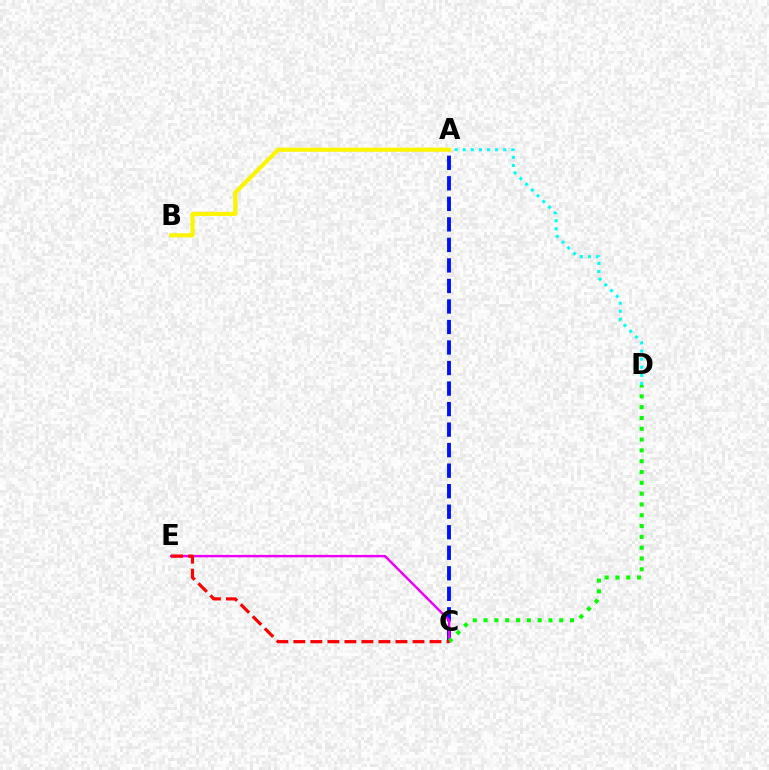{('A', 'D'): [{'color': '#00fff6', 'line_style': 'dotted', 'thickness': 2.2}], ('A', 'C'): [{'color': '#0010ff', 'line_style': 'dashed', 'thickness': 2.79}], ('C', 'E'): [{'color': '#ee00ff', 'line_style': 'solid', 'thickness': 1.75}, {'color': '#ff0000', 'line_style': 'dashed', 'thickness': 2.31}], ('A', 'B'): [{'color': '#fcf500', 'line_style': 'solid', 'thickness': 2.99}], ('C', 'D'): [{'color': '#08ff00', 'line_style': 'dotted', 'thickness': 2.94}]}